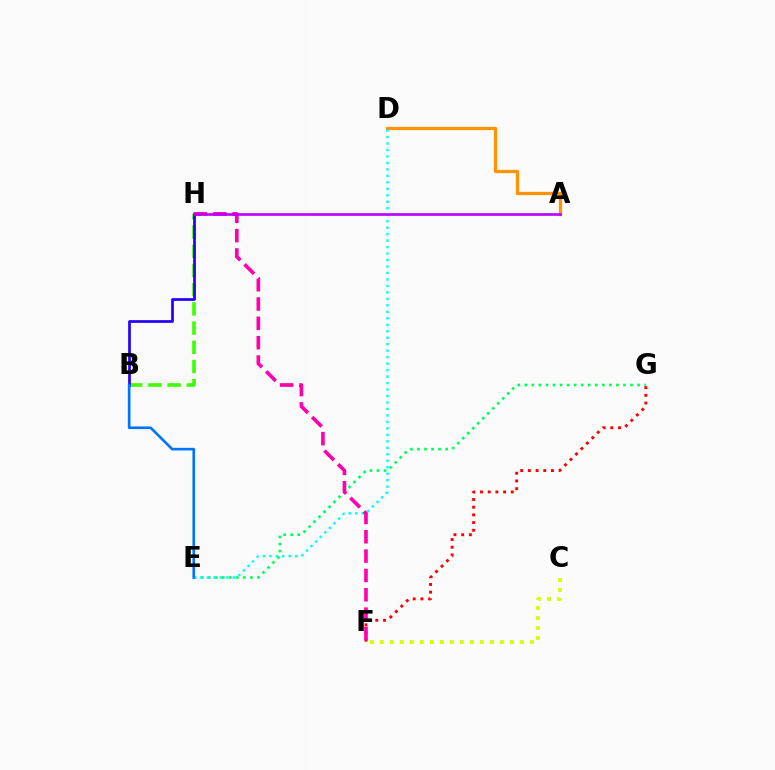{('E', 'G'): [{'color': '#00ff5c', 'line_style': 'dotted', 'thickness': 1.91}], ('B', 'H'): [{'color': '#3dff00', 'line_style': 'dashed', 'thickness': 2.61}, {'color': '#2500ff', 'line_style': 'solid', 'thickness': 1.96}], ('A', 'D'): [{'color': '#ff9400', 'line_style': 'solid', 'thickness': 2.35}], ('D', 'E'): [{'color': '#00fff6', 'line_style': 'dotted', 'thickness': 1.76}], ('F', 'G'): [{'color': '#ff0000', 'line_style': 'dotted', 'thickness': 2.09}], ('F', 'H'): [{'color': '#ff00ac', 'line_style': 'dashed', 'thickness': 2.63}], ('B', 'E'): [{'color': '#0074ff', 'line_style': 'solid', 'thickness': 1.91}], ('A', 'H'): [{'color': '#b900ff', 'line_style': 'solid', 'thickness': 1.9}], ('C', 'F'): [{'color': '#d1ff00', 'line_style': 'dotted', 'thickness': 2.72}]}